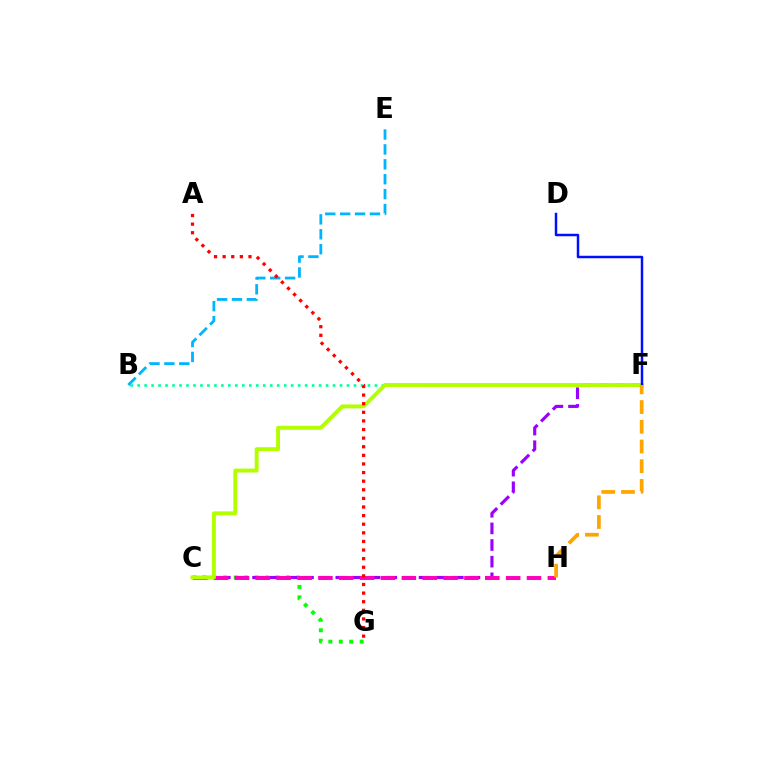{('C', 'G'): [{'color': '#08ff00', 'line_style': 'dotted', 'thickness': 2.84}], ('B', 'F'): [{'color': '#00ff9d', 'line_style': 'dotted', 'thickness': 1.9}], ('C', 'F'): [{'color': '#9b00ff', 'line_style': 'dashed', 'thickness': 2.26}, {'color': '#b3ff00', 'line_style': 'solid', 'thickness': 2.83}], ('C', 'H'): [{'color': '#ff00bd', 'line_style': 'dashed', 'thickness': 2.83}], ('D', 'F'): [{'color': '#0010ff', 'line_style': 'solid', 'thickness': 1.79}], ('B', 'E'): [{'color': '#00b5ff', 'line_style': 'dashed', 'thickness': 2.02}], ('A', 'G'): [{'color': '#ff0000', 'line_style': 'dotted', 'thickness': 2.34}], ('F', 'H'): [{'color': '#ffa500', 'line_style': 'dashed', 'thickness': 2.68}]}